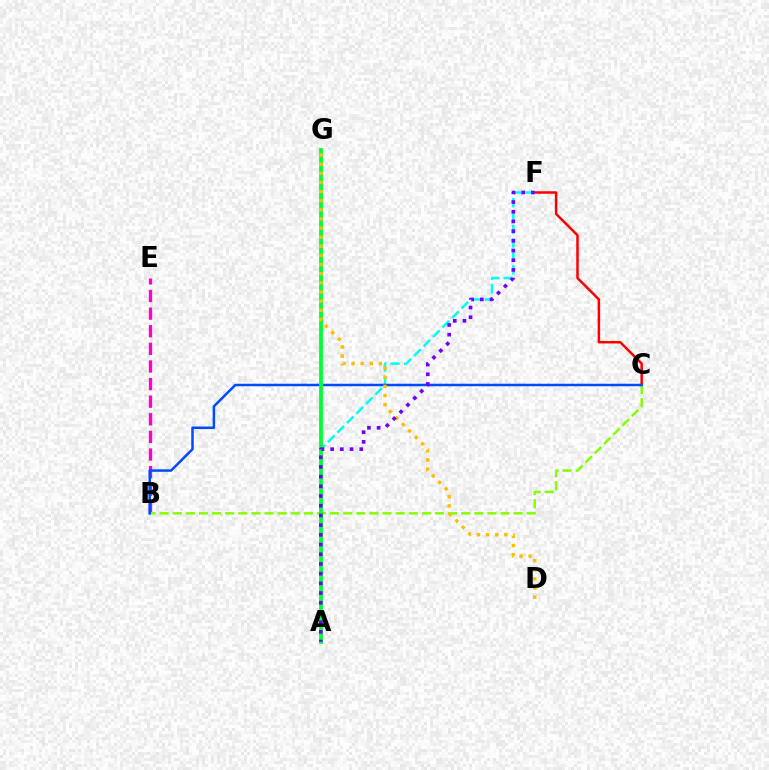{('B', 'E'): [{'color': '#ff00cf', 'line_style': 'dashed', 'thickness': 2.39}], ('C', 'F'): [{'color': '#ff0000', 'line_style': 'solid', 'thickness': 1.81}], ('B', 'C'): [{'color': '#84ff00', 'line_style': 'dashed', 'thickness': 1.78}, {'color': '#004bff', 'line_style': 'solid', 'thickness': 1.8}], ('A', 'F'): [{'color': '#00fff6', 'line_style': 'dashed', 'thickness': 1.82}, {'color': '#7200ff', 'line_style': 'dotted', 'thickness': 2.63}], ('A', 'G'): [{'color': '#00ff39', 'line_style': 'solid', 'thickness': 2.76}], ('D', 'G'): [{'color': '#ffbd00', 'line_style': 'dotted', 'thickness': 2.48}]}